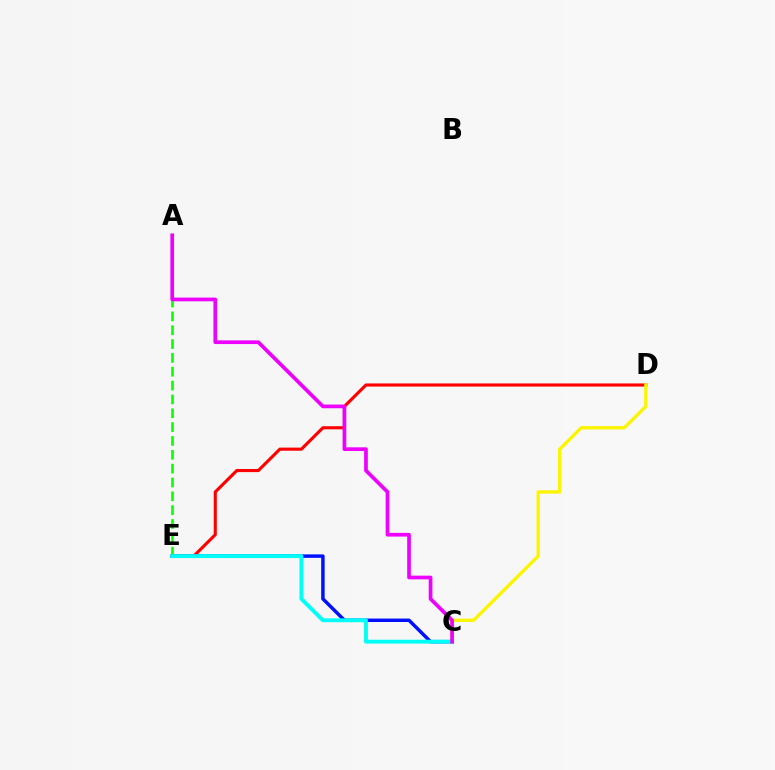{('D', 'E'): [{'color': '#ff0000', 'line_style': 'solid', 'thickness': 2.24}], ('A', 'E'): [{'color': '#08ff00', 'line_style': 'dashed', 'thickness': 1.88}], ('C', 'E'): [{'color': '#0010ff', 'line_style': 'solid', 'thickness': 2.49}, {'color': '#00fff6', 'line_style': 'solid', 'thickness': 2.79}], ('C', 'D'): [{'color': '#fcf500', 'line_style': 'solid', 'thickness': 2.39}], ('A', 'C'): [{'color': '#ee00ff', 'line_style': 'solid', 'thickness': 2.66}]}